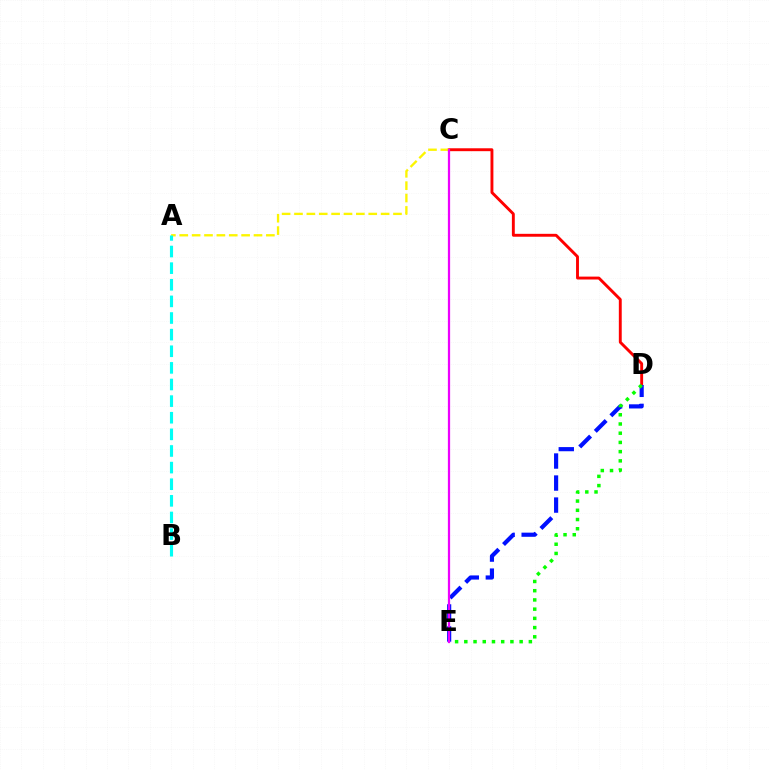{('C', 'D'): [{'color': '#ff0000', 'line_style': 'solid', 'thickness': 2.09}], ('D', 'E'): [{'color': '#0010ff', 'line_style': 'dashed', 'thickness': 2.99}, {'color': '#08ff00', 'line_style': 'dotted', 'thickness': 2.51}], ('A', 'C'): [{'color': '#fcf500', 'line_style': 'dashed', 'thickness': 1.68}], ('C', 'E'): [{'color': '#ee00ff', 'line_style': 'solid', 'thickness': 1.61}], ('A', 'B'): [{'color': '#00fff6', 'line_style': 'dashed', 'thickness': 2.26}]}